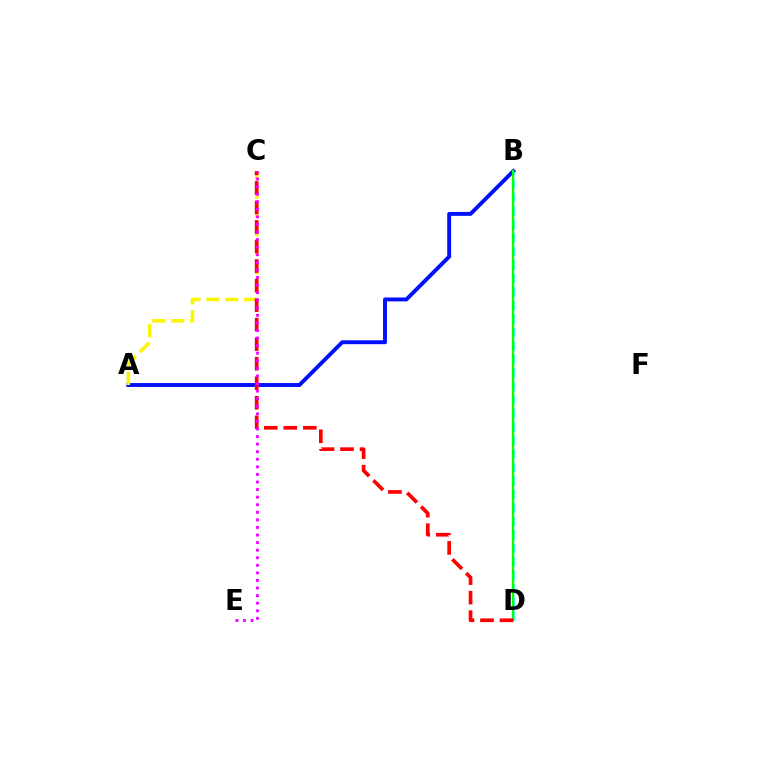{('A', 'B'): [{'color': '#0010ff', 'line_style': 'solid', 'thickness': 2.82}], ('A', 'C'): [{'color': '#fcf500', 'line_style': 'dashed', 'thickness': 2.56}], ('B', 'D'): [{'color': '#00fff6', 'line_style': 'dashed', 'thickness': 1.83}, {'color': '#08ff00', 'line_style': 'solid', 'thickness': 1.68}], ('C', 'D'): [{'color': '#ff0000', 'line_style': 'dashed', 'thickness': 2.65}], ('C', 'E'): [{'color': '#ee00ff', 'line_style': 'dotted', 'thickness': 2.06}]}